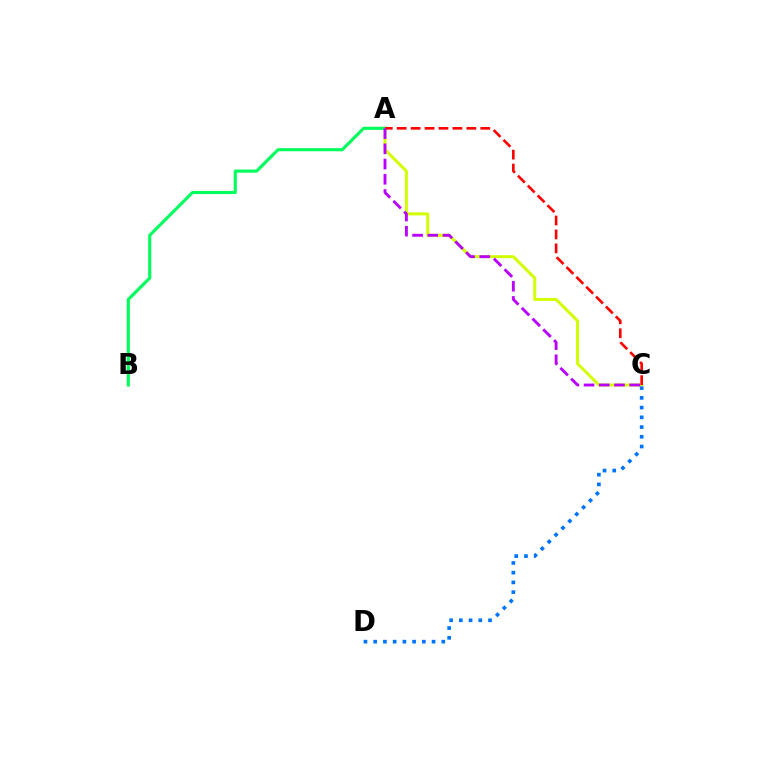{('A', 'C'): [{'color': '#d1ff00', 'line_style': 'solid', 'thickness': 2.14}, {'color': '#ff0000', 'line_style': 'dashed', 'thickness': 1.89}, {'color': '#b900ff', 'line_style': 'dashed', 'thickness': 2.07}], ('A', 'B'): [{'color': '#00ff5c', 'line_style': 'solid', 'thickness': 2.25}], ('C', 'D'): [{'color': '#0074ff', 'line_style': 'dotted', 'thickness': 2.64}]}